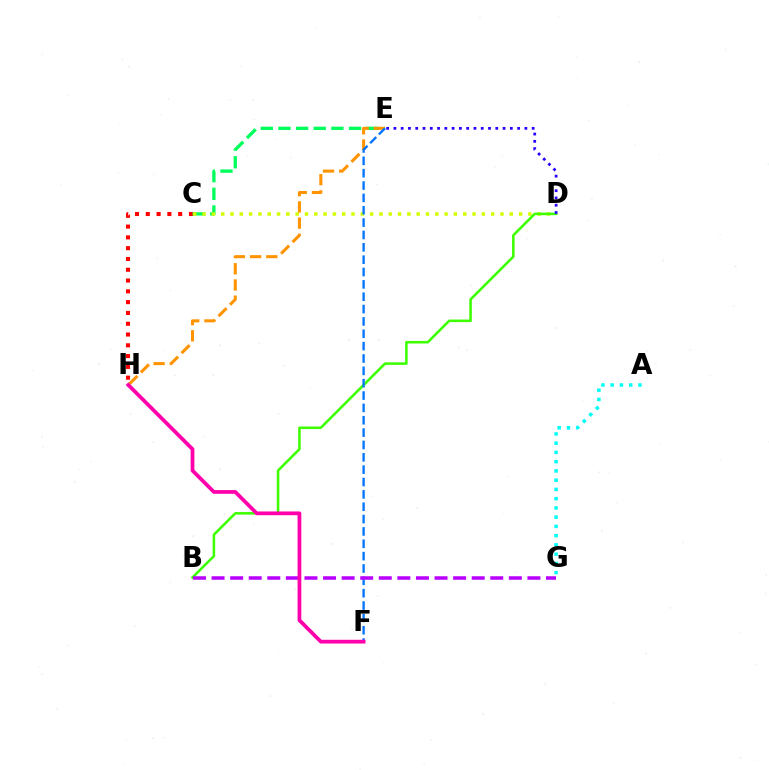{('C', 'H'): [{'color': '#ff0000', 'line_style': 'dotted', 'thickness': 2.93}], ('C', 'E'): [{'color': '#00ff5c', 'line_style': 'dashed', 'thickness': 2.4}], ('C', 'D'): [{'color': '#d1ff00', 'line_style': 'dotted', 'thickness': 2.53}], ('B', 'D'): [{'color': '#3dff00', 'line_style': 'solid', 'thickness': 1.84}], ('E', 'H'): [{'color': '#ff9400', 'line_style': 'dashed', 'thickness': 2.2}], ('D', 'E'): [{'color': '#2500ff', 'line_style': 'dotted', 'thickness': 1.98}], ('E', 'F'): [{'color': '#0074ff', 'line_style': 'dashed', 'thickness': 1.68}], ('B', 'G'): [{'color': '#b900ff', 'line_style': 'dashed', 'thickness': 2.52}], ('F', 'H'): [{'color': '#ff00ac', 'line_style': 'solid', 'thickness': 2.7}], ('A', 'G'): [{'color': '#00fff6', 'line_style': 'dotted', 'thickness': 2.51}]}